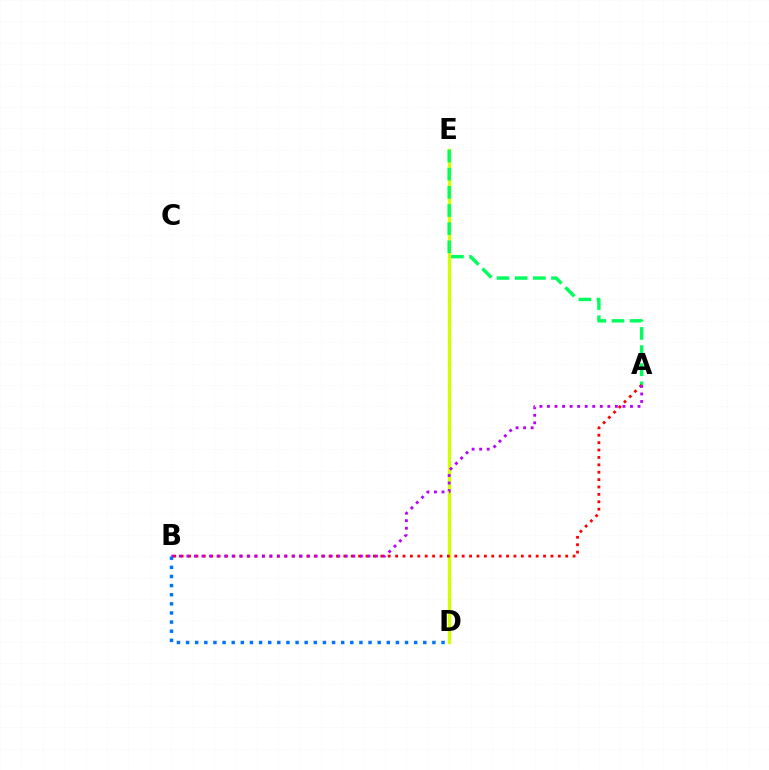{('D', 'E'): [{'color': '#d1ff00', 'line_style': 'solid', 'thickness': 2.4}], ('A', 'E'): [{'color': '#00ff5c', 'line_style': 'dashed', 'thickness': 2.47}], ('A', 'B'): [{'color': '#ff0000', 'line_style': 'dotted', 'thickness': 2.01}, {'color': '#b900ff', 'line_style': 'dotted', 'thickness': 2.05}], ('B', 'D'): [{'color': '#0074ff', 'line_style': 'dotted', 'thickness': 2.48}]}